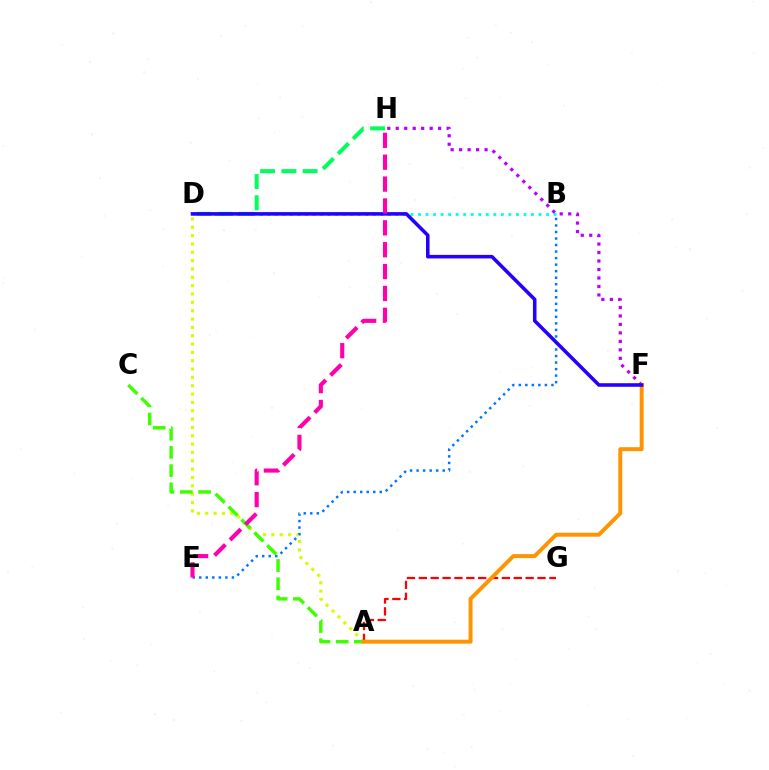{('D', 'H'): [{'color': '#00ff5c', 'line_style': 'dashed', 'thickness': 2.89}], ('A', 'D'): [{'color': '#d1ff00', 'line_style': 'dotted', 'thickness': 2.27}], ('B', 'E'): [{'color': '#0074ff', 'line_style': 'dotted', 'thickness': 1.77}], ('B', 'D'): [{'color': '#00fff6', 'line_style': 'dotted', 'thickness': 2.05}], ('A', 'C'): [{'color': '#3dff00', 'line_style': 'dashed', 'thickness': 2.48}], ('A', 'G'): [{'color': '#ff0000', 'line_style': 'dashed', 'thickness': 1.61}], ('F', 'H'): [{'color': '#b900ff', 'line_style': 'dotted', 'thickness': 2.3}], ('A', 'F'): [{'color': '#ff9400', 'line_style': 'solid', 'thickness': 2.84}], ('D', 'F'): [{'color': '#2500ff', 'line_style': 'solid', 'thickness': 2.56}], ('E', 'H'): [{'color': '#ff00ac', 'line_style': 'dashed', 'thickness': 2.97}]}